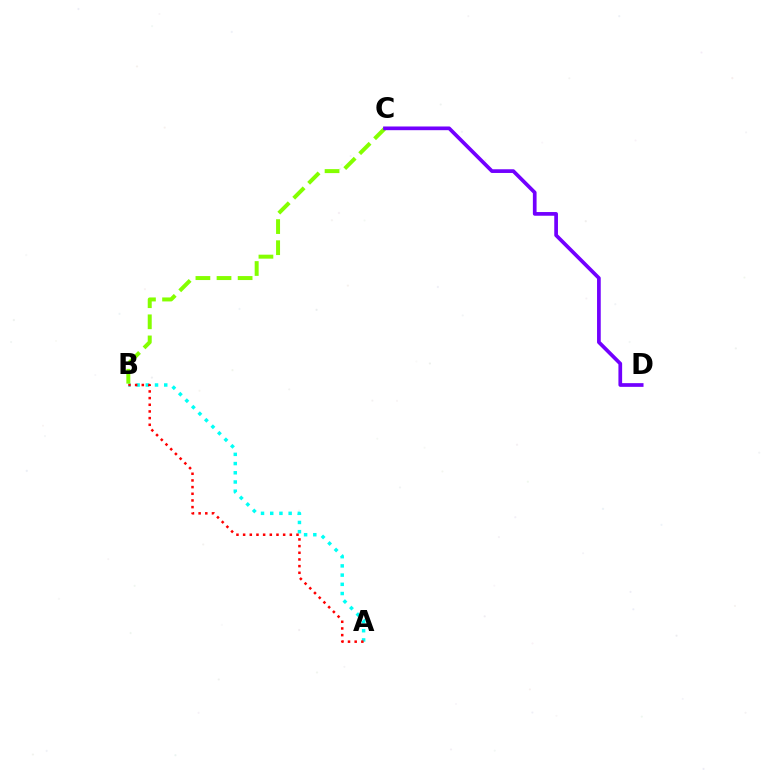{('A', 'B'): [{'color': '#00fff6', 'line_style': 'dotted', 'thickness': 2.5}, {'color': '#ff0000', 'line_style': 'dotted', 'thickness': 1.81}], ('B', 'C'): [{'color': '#84ff00', 'line_style': 'dashed', 'thickness': 2.87}], ('C', 'D'): [{'color': '#7200ff', 'line_style': 'solid', 'thickness': 2.66}]}